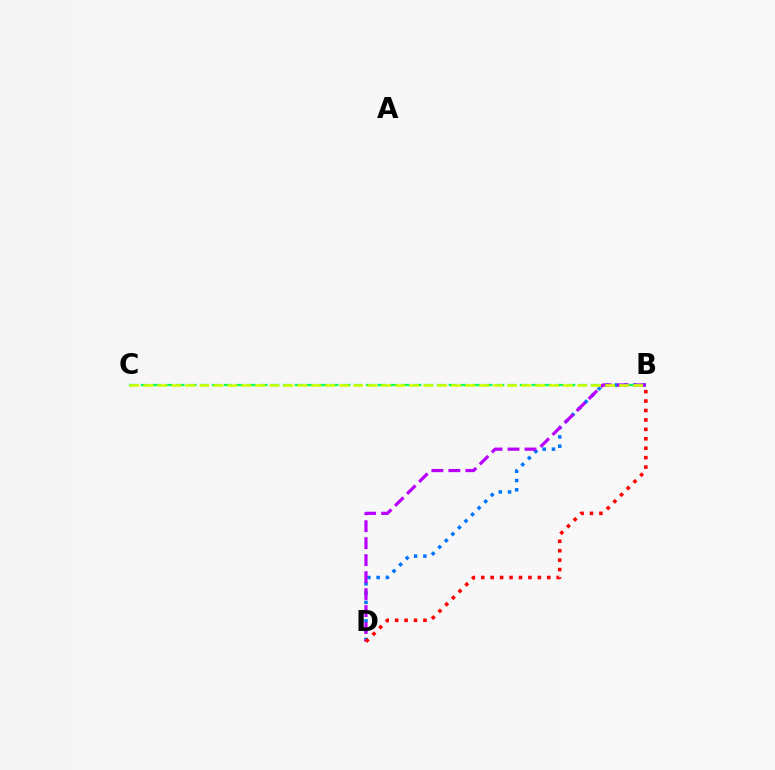{('B', 'C'): [{'color': '#00ff5c', 'line_style': 'dashed', 'thickness': 1.61}, {'color': '#d1ff00', 'line_style': 'dashed', 'thickness': 1.9}], ('B', 'D'): [{'color': '#0074ff', 'line_style': 'dotted', 'thickness': 2.52}, {'color': '#b900ff', 'line_style': 'dashed', 'thickness': 2.31}, {'color': '#ff0000', 'line_style': 'dotted', 'thickness': 2.56}]}